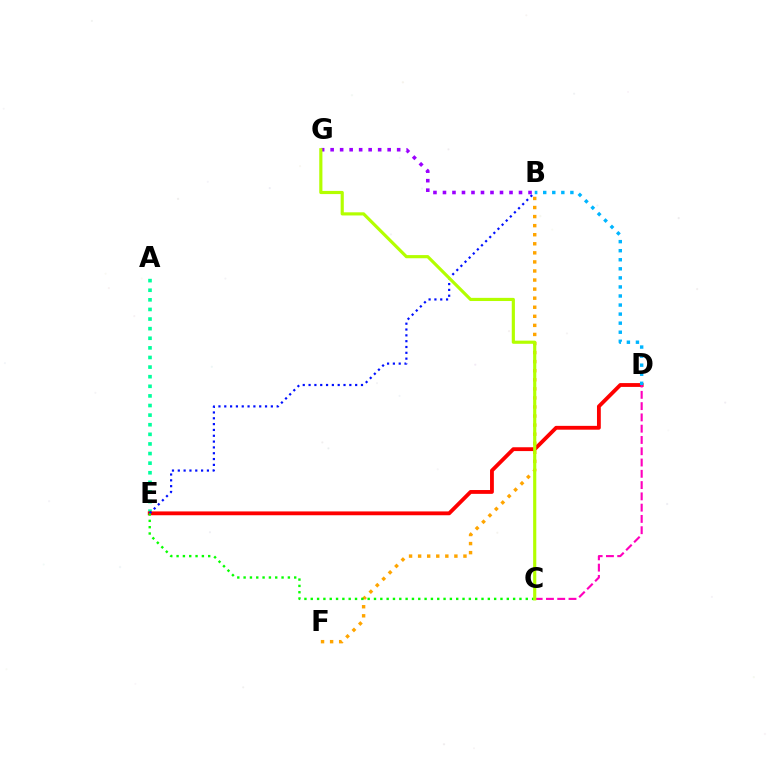{('A', 'E'): [{'color': '#00ff9d', 'line_style': 'dotted', 'thickness': 2.61}], ('B', 'F'): [{'color': '#ffa500', 'line_style': 'dotted', 'thickness': 2.46}], ('B', 'G'): [{'color': '#9b00ff', 'line_style': 'dotted', 'thickness': 2.58}], ('D', 'E'): [{'color': '#ff0000', 'line_style': 'solid', 'thickness': 2.76}], ('C', 'D'): [{'color': '#ff00bd', 'line_style': 'dashed', 'thickness': 1.53}], ('B', 'E'): [{'color': '#0010ff', 'line_style': 'dotted', 'thickness': 1.58}], ('B', 'D'): [{'color': '#00b5ff', 'line_style': 'dotted', 'thickness': 2.46}], ('C', 'E'): [{'color': '#08ff00', 'line_style': 'dotted', 'thickness': 1.72}], ('C', 'G'): [{'color': '#b3ff00', 'line_style': 'solid', 'thickness': 2.28}]}